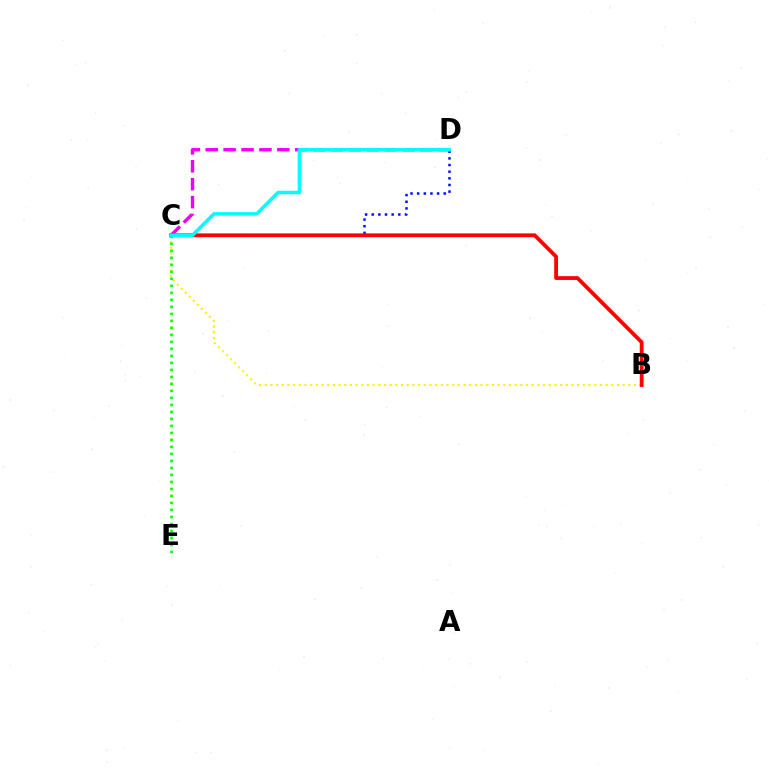{('C', 'D'): [{'color': '#0010ff', 'line_style': 'dotted', 'thickness': 1.81}, {'color': '#ee00ff', 'line_style': 'dashed', 'thickness': 2.43}, {'color': '#00fff6', 'line_style': 'solid', 'thickness': 2.52}], ('B', 'C'): [{'color': '#fcf500', 'line_style': 'dotted', 'thickness': 1.54}, {'color': '#ff0000', 'line_style': 'solid', 'thickness': 2.74}], ('C', 'E'): [{'color': '#08ff00', 'line_style': 'dotted', 'thickness': 1.9}]}